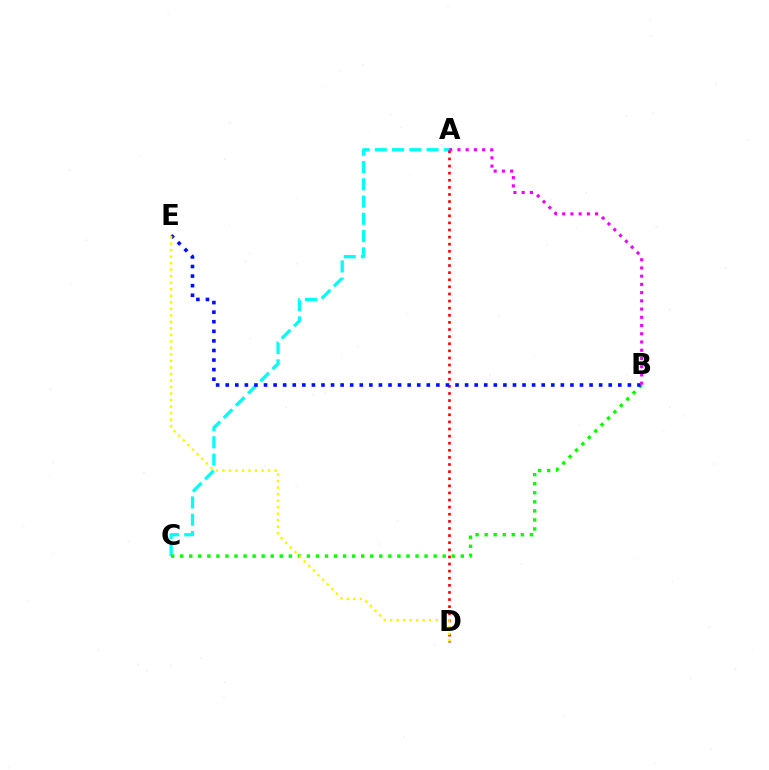{('A', 'C'): [{'color': '#00fff6', 'line_style': 'dashed', 'thickness': 2.34}], ('B', 'C'): [{'color': '#08ff00', 'line_style': 'dotted', 'thickness': 2.46}], ('A', 'D'): [{'color': '#ff0000', 'line_style': 'dotted', 'thickness': 1.93}], ('B', 'E'): [{'color': '#0010ff', 'line_style': 'dotted', 'thickness': 2.6}], ('D', 'E'): [{'color': '#fcf500', 'line_style': 'dotted', 'thickness': 1.77}], ('A', 'B'): [{'color': '#ee00ff', 'line_style': 'dotted', 'thickness': 2.24}]}